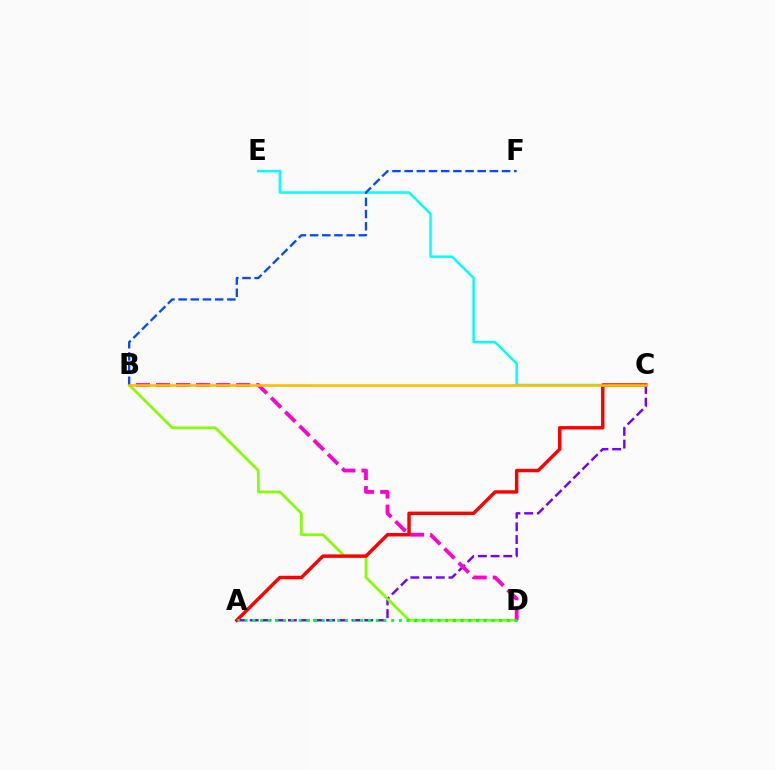{('C', 'E'): [{'color': '#00fff6', 'line_style': 'solid', 'thickness': 1.76}], ('A', 'C'): [{'color': '#7200ff', 'line_style': 'dashed', 'thickness': 1.73}, {'color': '#ff0000', 'line_style': 'solid', 'thickness': 2.48}], ('B', 'D'): [{'color': '#84ff00', 'line_style': 'solid', 'thickness': 1.93}, {'color': '#ff00cf', 'line_style': 'dashed', 'thickness': 2.72}], ('B', 'F'): [{'color': '#004bff', 'line_style': 'dashed', 'thickness': 1.65}], ('B', 'C'): [{'color': '#ffbd00', 'line_style': 'solid', 'thickness': 1.88}], ('A', 'D'): [{'color': '#00ff39', 'line_style': 'dotted', 'thickness': 2.1}]}